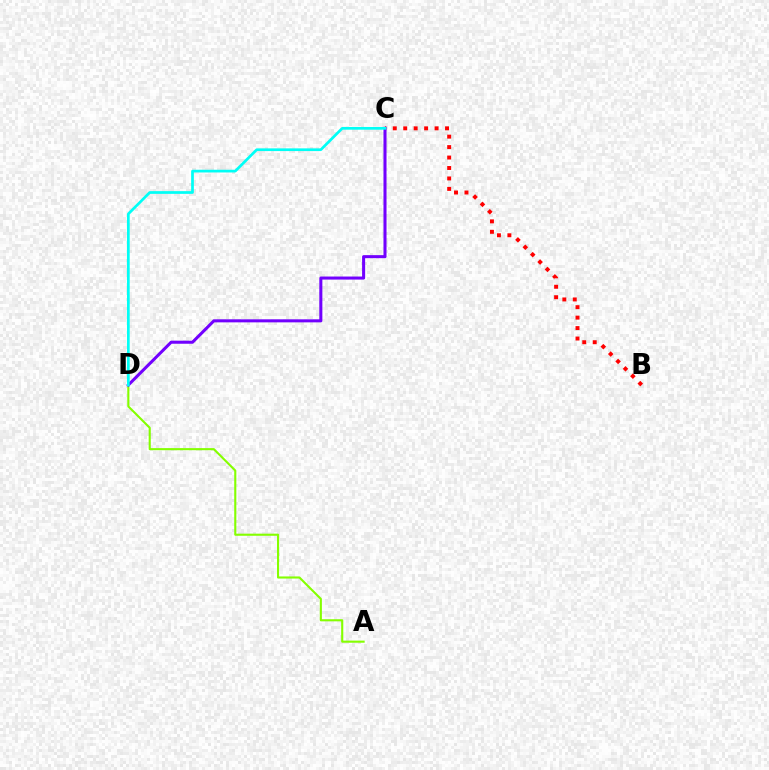{('B', 'C'): [{'color': '#ff0000', 'line_style': 'dotted', 'thickness': 2.84}], ('A', 'D'): [{'color': '#84ff00', 'line_style': 'solid', 'thickness': 1.52}], ('C', 'D'): [{'color': '#7200ff', 'line_style': 'solid', 'thickness': 2.19}, {'color': '#00fff6', 'line_style': 'solid', 'thickness': 1.95}]}